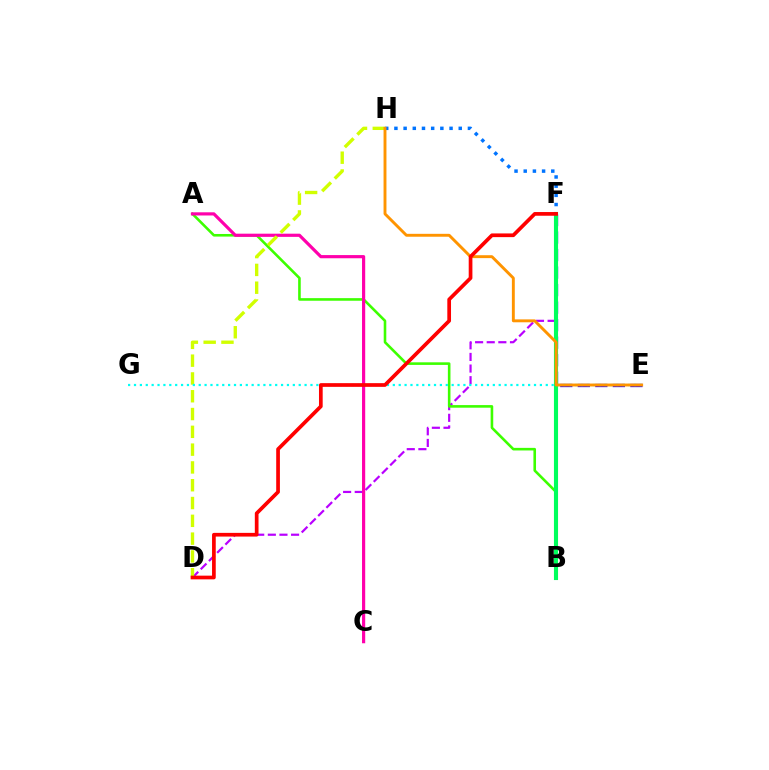{('E', 'F'): [{'color': '#2500ff', 'line_style': 'dashed', 'thickness': 2.38}], ('D', 'F'): [{'color': '#b900ff', 'line_style': 'dashed', 'thickness': 1.58}, {'color': '#ff0000', 'line_style': 'solid', 'thickness': 2.67}], ('A', 'B'): [{'color': '#3dff00', 'line_style': 'solid', 'thickness': 1.87}], ('F', 'H'): [{'color': '#0074ff', 'line_style': 'dotted', 'thickness': 2.5}], ('A', 'C'): [{'color': '#ff00ac', 'line_style': 'solid', 'thickness': 2.29}], ('D', 'H'): [{'color': '#d1ff00', 'line_style': 'dashed', 'thickness': 2.42}], ('B', 'F'): [{'color': '#00ff5c', 'line_style': 'solid', 'thickness': 2.96}], ('E', 'G'): [{'color': '#00fff6', 'line_style': 'dotted', 'thickness': 1.6}], ('E', 'H'): [{'color': '#ff9400', 'line_style': 'solid', 'thickness': 2.09}]}